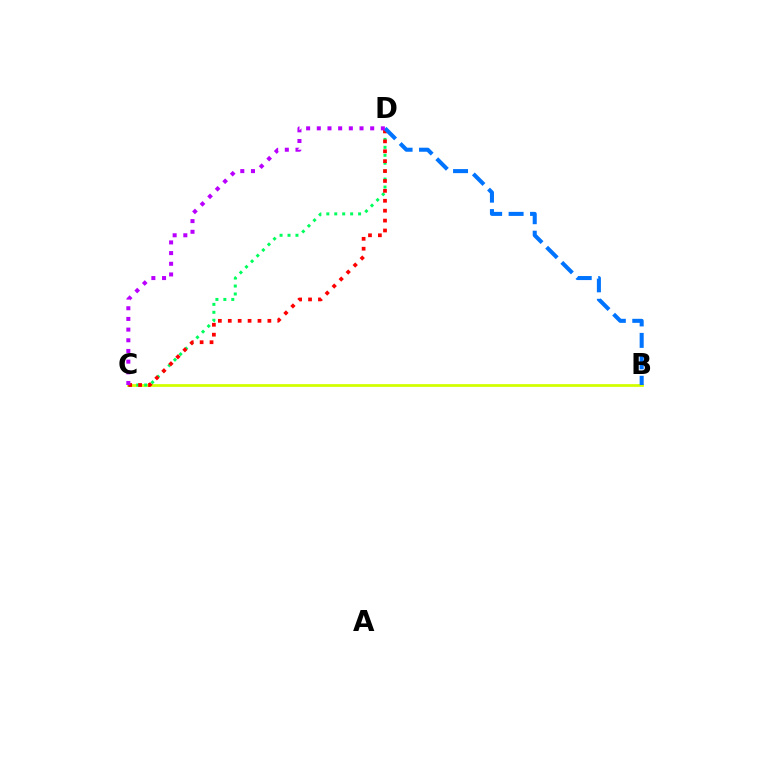{('B', 'C'): [{'color': '#d1ff00', 'line_style': 'solid', 'thickness': 1.97}], ('C', 'D'): [{'color': '#00ff5c', 'line_style': 'dotted', 'thickness': 2.16}, {'color': '#ff0000', 'line_style': 'dotted', 'thickness': 2.69}, {'color': '#b900ff', 'line_style': 'dotted', 'thickness': 2.9}], ('B', 'D'): [{'color': '#0074ff', 'line_style': 'dashed', 'thickness': 2.91}]}